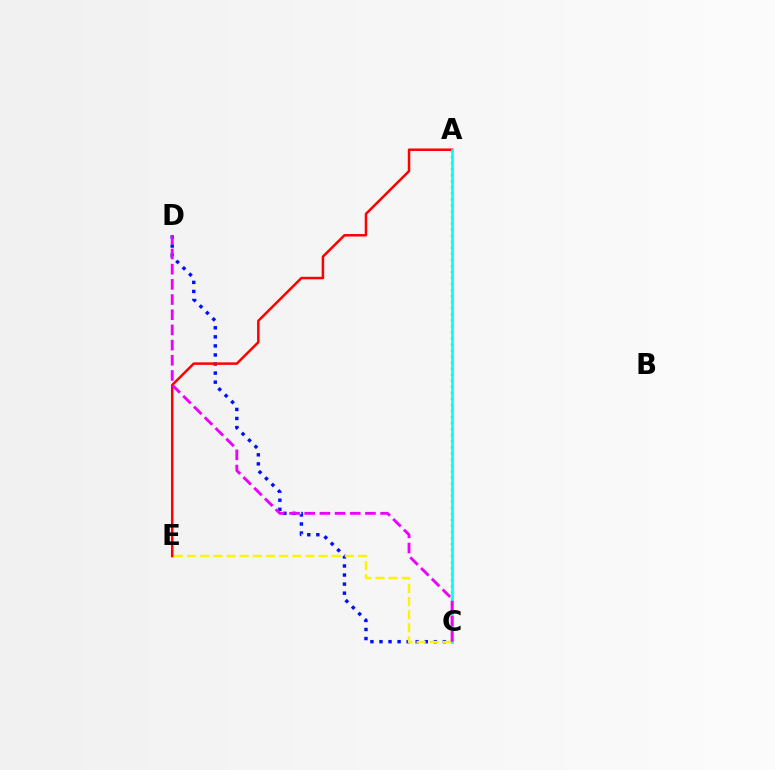{('C', 'D'): [{'color': '#0010ff', 'line_style': 'dotted', 'thickness': 2.46}, {'color': '#ee00ff', 'line_style': 'dashed', 'thickness': 2.06}], ('A', 'C'): [{'color': '#08ff00', 'line_style': 'dotted', 'thickness': 1.64}, {'color': '#00fff6', 'line_style': 'solid', 'thickness': 1.9}], ('A', 'E'): [{'color': '#ff0000', 'line_style': 'solid', 'thickness': 1.8}], ('C', 'E'): [{'color': '#fcf500', 'line_style': 'dashed', 'thickness': 1.79}]}